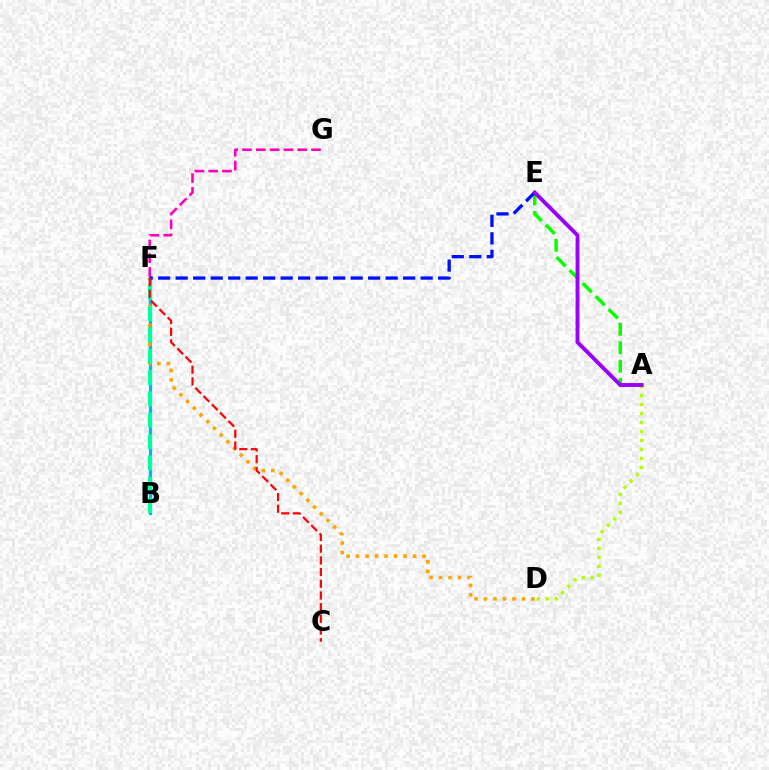{('B', 'F'): [{'color': '#00b5ff', 'line_style': 'solid', 'thickness': 2.34}, {'color': '#00ff9d', 'line_style': 'dashed', 'thickness': 2.9}], ('A', 'E'): [{'color': '#08ff00', 'line_style': 'dashed', 'thickness': 2.5}, {'color': '#9b00ff', 'line_style': 'solid', 'thickness': 2.78}], ('A', 'D'): [{'color': '#b3ff00', 'line_style': 'dotted', 'thickness': 2.44}], ('D', 'F'): [{'color': '#ffa500', 'line_style': 'dotted', 'thickness': 2.58}], ('F', 'G'): [{'color': '#ff00bd', 'line_style': 'dashed', 'thickness': 1.88}], ('E', 'F'): [{'color': '#0010ff', 'line_style': 'dashed', 'thickness': 2.38}], ('C', 'F'): [{'color': '#ff0000', 'line_style': 'dashed', 'thickness': 1.59}]}